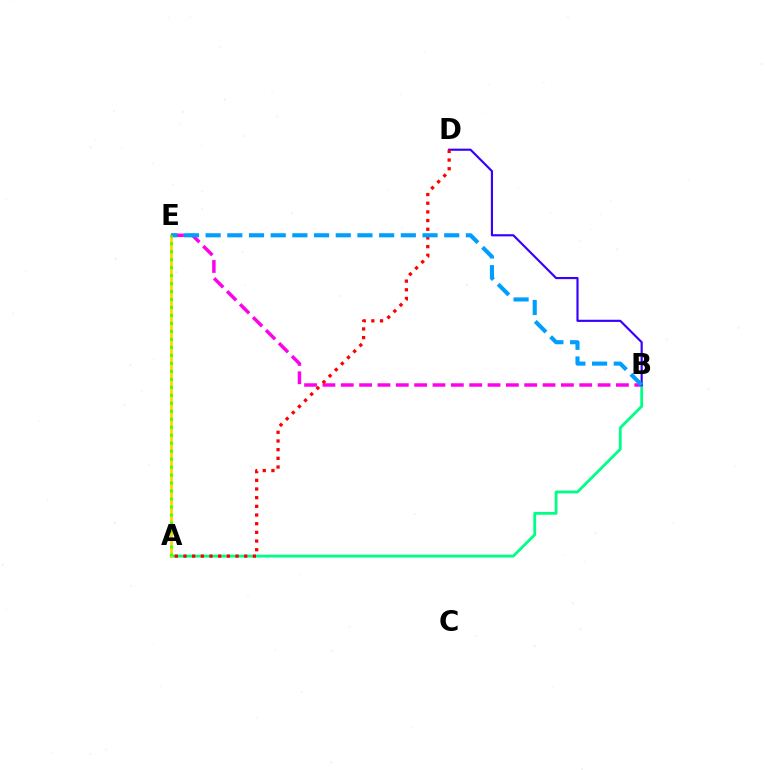{('A', 'B'): [{'color': '#00ff86', 'line_style': 'solid', 'thickness': 2.01}], ('B', 'E'): [{'color': '#ff00ed', 'line_style': 'dashed', 'thickness': 2.49}, {'color': '#009eff', 'line_style': 'dashed', 'thickness': 2.95}], ('B', 'D'): [{'color': '#3700ff', 'line_style': 'solid', 'thickness': 1.55}], ('A', 'E'): [{'color': '#ffd500', 'line_style': 'solid', 'thickness': 2.01}, {'color': '#4fff00', 'line_style': 'dotted', 'thickness': 2.17}], ('A', 'D'): [{'color': '#ff0000', 'line_style': 'dotted', 'thickness': 2.36}]}